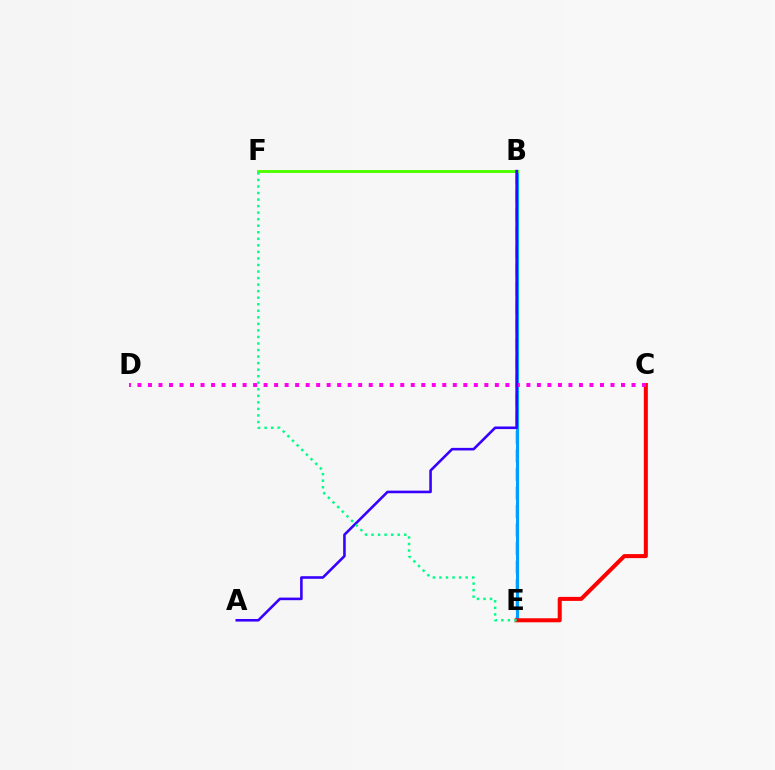{('B', 'E'): [{'color': '#ffd500', 'line_style': 'dashed', 'thickness': 2.52}, {'color': '#009eff', 'line_style': 'solid', 'thickness': 2.2}], ('C', 'E'): [{'color': '#ff0000', 'line_style': 'solid', 'thickness': 2.9}], ('B', 'F'): [{'color': '#4fff00', 'line_style': 'solid', 'thickness': 2.1}], ('C', 'D'): [{'color': '#ff00ed', 'line_style': 'dotted', 'thickness': 2.86}], ('A', 'B'): [{'color': '#3700ff', 'line_style': 'solid', 'thickness': 1.87}], ('E', 'F'): [{'color': '#00ff86', 'line_style': 'dotted', 'thickness': 1.78}]}